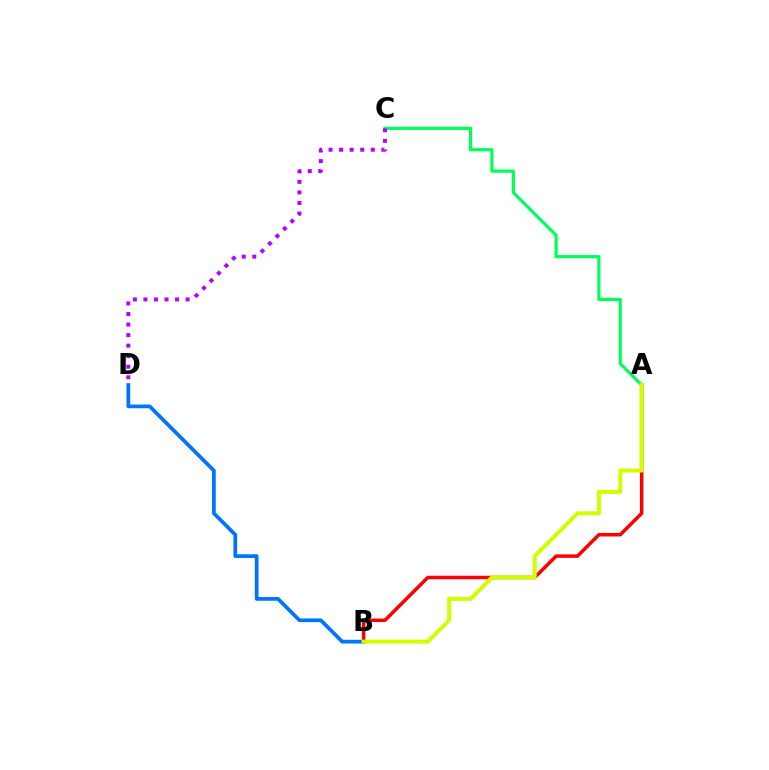{('B', 'D'): [{'color': '#0074ff', 'line_style': 'solid', 'thickness': 2.68}], ('A', 'B'): [{'color': '#ff0000', 'line_style': 'solid', 'thickness': 2.52}, {'color': '#d1ff00', 'line_style': 'solid', 'thickness': 2.89}], ('A', 'C'): [{'color': '#00ff5c', 'line_style': 'solid', 'thickness': 2.3}], ('C', 'D'): [{'color': '#b900ff', 'line_style': 'dotted', 'thickness': 2.87}]}